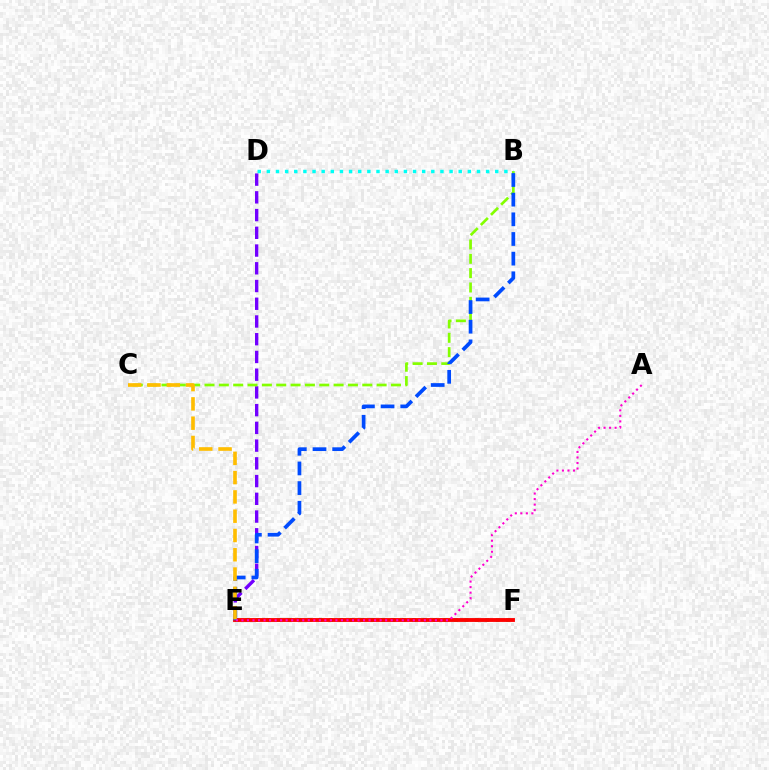{('D', 'E'): [{'color': '#7200ff', 'line_style': 'dashed', 'thickness': 2.41}], ('B', 'C'): [{'color': '#84ff00', 'line_style': 'dashed', 'thickness': 1.95}], ('E', 'F'): [{'color': '#00ff39', 'line_style': 'dotted', 'thickness': 2.83}, {'color': '#ff0000', 'line_style': 'solid', 'thickness': 2.78}], ('B', 'D'): [{'color': '#00fff6', 'line_style': 'dotted', 'thickness': 2.48}], ('B', 'E'): [{'color': '#004bff', 'line_style': 'dashed', 'thickness': 2.67}], ('C', 'E'): [{'color': '#ffbd00', 'line_style': 'dashed', 'thickness': 2.62}], ('A', 'E'): [{'color': '#ff00cf', 'line_style': 'dotted', 'thickness': 1.5}]}